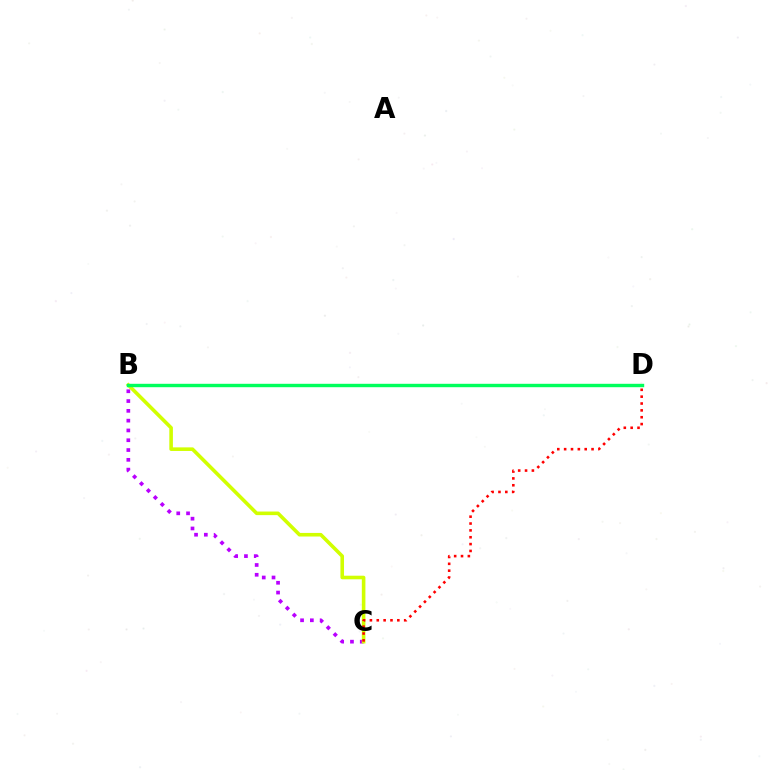{('B', 'C'): [{'color': '#b900ff', 'line_style': 'dotted', 'thickness': 2.66}, {'color': '#d1ff00', 'line_style': 'solid', 'thickness': 2.59}], ('B', 'D'): [{'color': '#0074ff', 'line_style': 'dotted', 'thickness': 1.92}, {'color': '#00ff5c', 'line_style': 'solid', 'thickness': 2.45}], ('C', 'D'): [{'color': '#ff0000', 'line_style': 'dotted', 'thickness': 1.86}]}